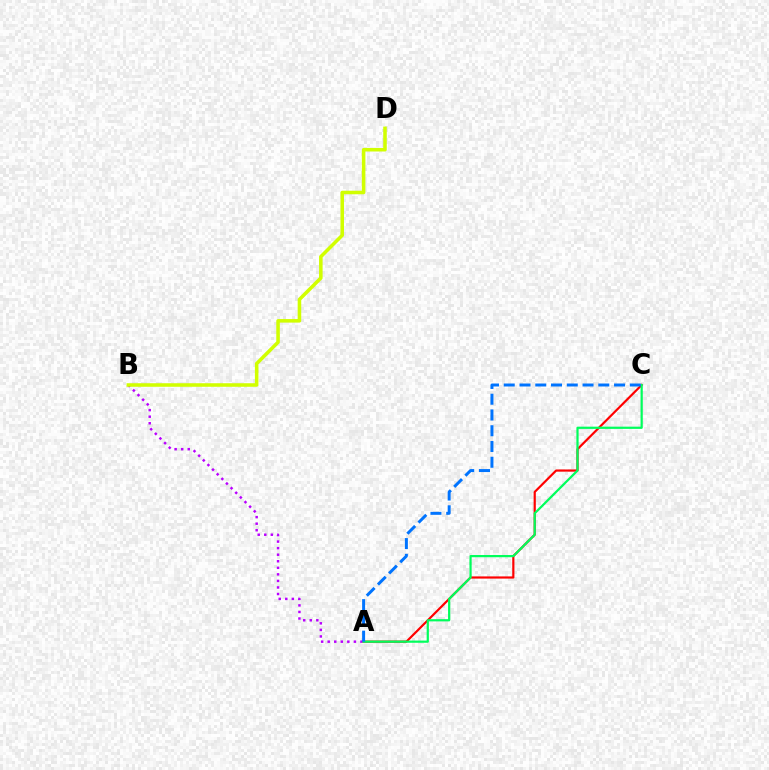{('A', 'B'): [{'color': '#b900ff', 'line_style': 'dotted', 'thickness': 1.78}], ('A', 'C'): [{'color': '#ff0000', 'line_style': 'solid', 'thickness': 1.58}, {'color': '#00ff5c', 'line_style': 'solid', 'thickness': 1.6}, {'color': '#0074ff', 'line_style': 'dashed', 'thickness': 2.14}], ('B', 'D'): [{'color': '#d1ff00', 'line_style': 'solid', 'thickness': 2.55}]}